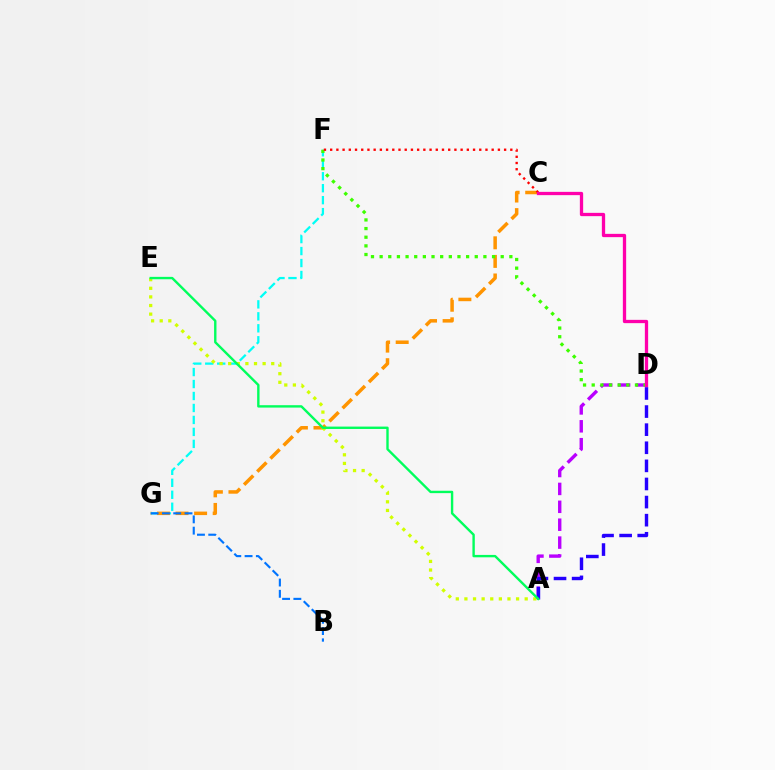{('A', 'D'): [{'color': '#b900ff', 'line_style': 'dashed', 'thickness': 2.43}, {'color': '#2500ff', 'line_style': 'dashed', 'thickness': 2.46}], ('F', 'G'): [{'color': '#00fff6', 'line_style': 'dashed', 'thickness': 1.63}], ('C', 'G'): [{'color': '#ff9400', 'line_style': 'dashed', 'thickness': 2.52}], ('B', 'G'): [{'color': '#0074ff', 'line_style': 'dashed', 'thickness': 1.53}], ('D', 'F'): [{'color': '#3dff00', 'line_style': 'dotted', 'thickness': 2.35}], ('C', 'F'): [{'color': '#ff0000', 'line_style': 'dotted', 'thickness': 1.69}], ('C', 'D'): [{'color': '#ff00ac', 'line_style': 'solid', 'thickness': 2.37}], ('A', 'E'): [{'color': '#d1ff00', 'line_style': 'dotted', 'thickness': 2.34}, {'color': '#00ff5c', 'line_style': 'solid', 'thickness': 1.72}]}